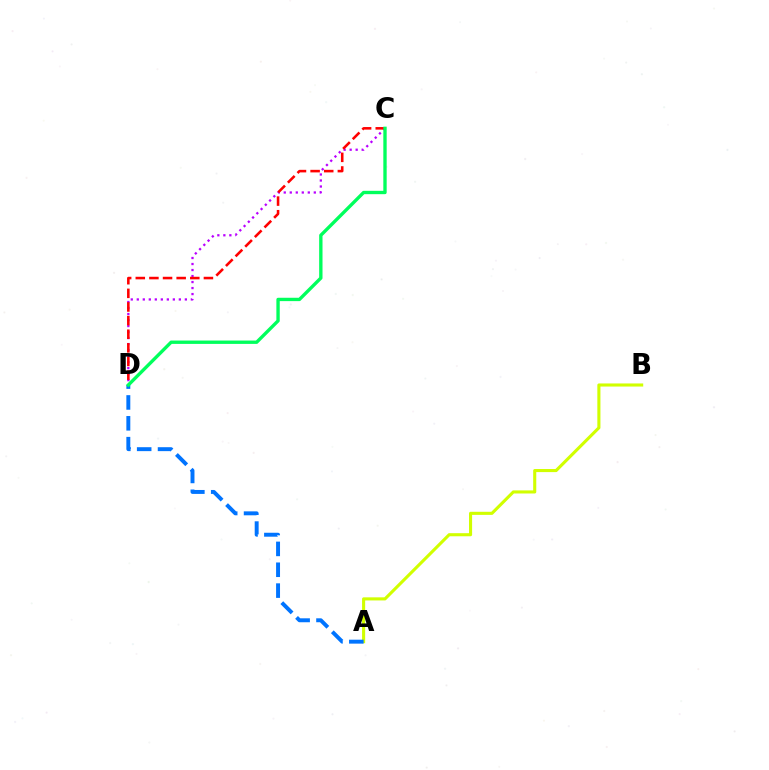{('C', 'D'): [{'color': '#b900ff', 'line_style': 'dotted', 'thickness': 1.63}, {'color': '#ff0000', 'line_style': 'dashed', 'thickness': 1.85}, {'color': '#00ff5c', 'line_style': 'solid', 'thickness': 2.42}], ('A', 'B'): [{'color': '#d1ff00', 'line_style': 'solid', 'thickness': 2.23}], ('A', 'D'): [{'color': '#0074ff', 'line_style': 'dashed', 'thickness': 2.83}]}